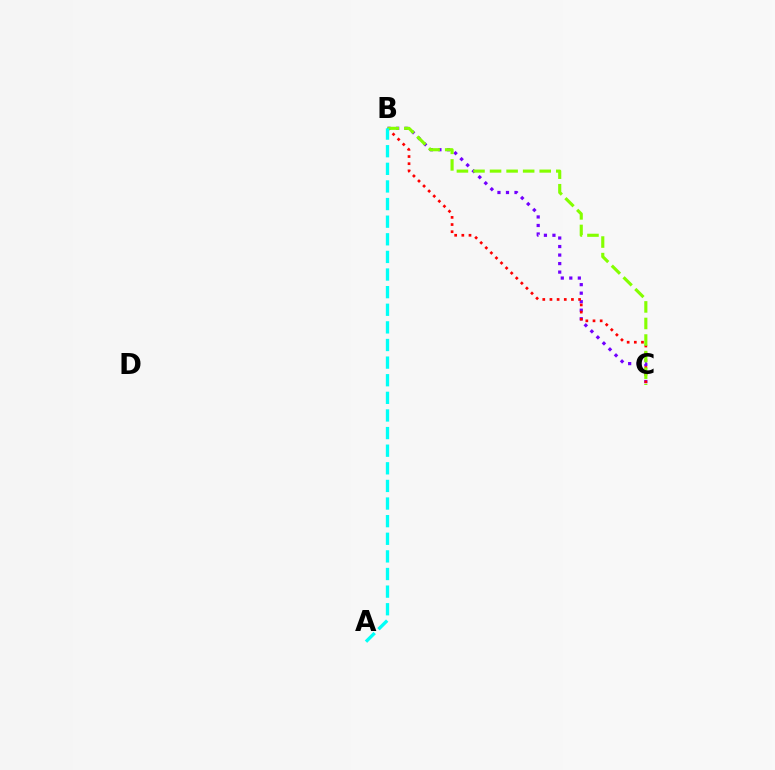{('B', 'C'): [{'color': '#7200ff', 'line_style': 'dotted', 'thickness': 2.31}, {'color': '#ff0000', 'line_style': 'dotted', 'thickness': 1.95}, {'color': '#84ff00', 'line_style': 'dashed', 'thickness': 2.25}], ('A', 'B'): [{'color': '#00fff6', 'line_style': 'dashed', 'thickness': 2.39}]}